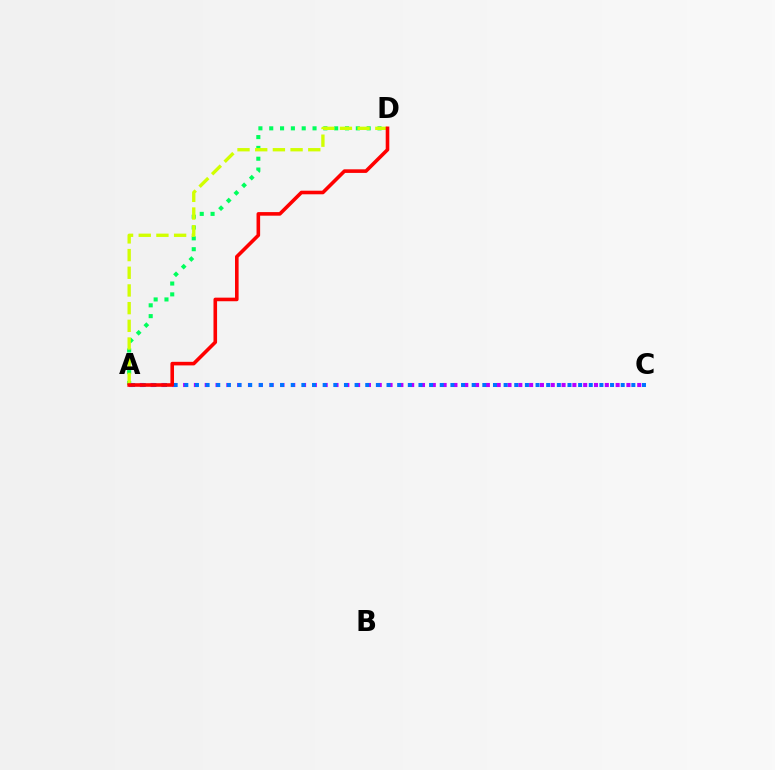{('A', 'D'): [{'color': '#00ff5c', 'line_style': 'dotted', 'thickness': 2.94}, {'color': '#d1ff00', 'line_style': 'dashed', 'thickness': 2.4}, {'color': '#ff0000', 'line_style': 'solid', 'thickness': 2.59}], ('A', 'C'): [{'color': '#b900ff', 'line_style': 'dotted', 'thickness': 2.94}, {'color': '#0074ff', 'line_style': 'dotted', 'thickness': 2.89}]}